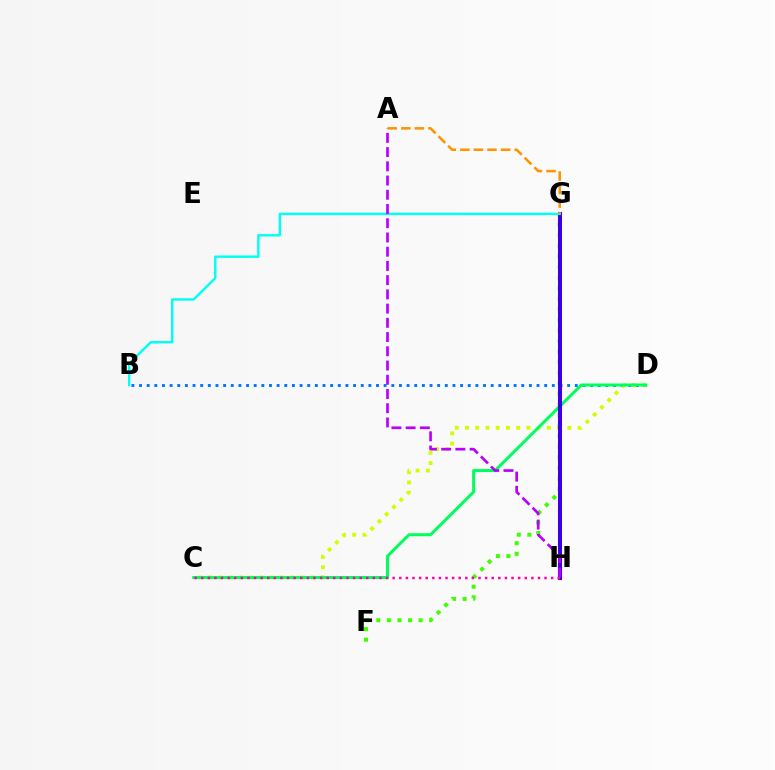{('B', 'D'): [{'color': '#0074ff', 'line_style': 'dotted', 'thickness': 2.08}], ('C', 'D'): [{'color': '#d1ff00', 'line_style': 'dotted', 'thickness': 2.78}, {'color': '#00ff5c', 'line_style': 'solid', 'thickness': 2.16}], ('F', 'G'): [{'color': '#3dff00', 'line_style': 'dotted', 'thickness': 2.87}], ('G', 'H'): [{'color': '#ff0000', 'line_style': 'solid', 'thickness': 2.95}, {'color': '#2500ff', 'line_style': 'solid', 'thickness': 2.6}], ('B', 'G'): [{'color': '#00fff6', 'line_style': 'solid', 'thickness': 1.75}], ('A', 'G'): [{'color': '#ff9400', 'line_style': 'dashed', 'thickness': 1.84}], ('A', 'H'): [{'color': '#b900ff', 'line_style': 'dashed', 'thickness': 1.93}], ('C', 'H'): [{'color': '#ff00ac', 'line_style': 'dotted', 'thickness': 1.79}]}